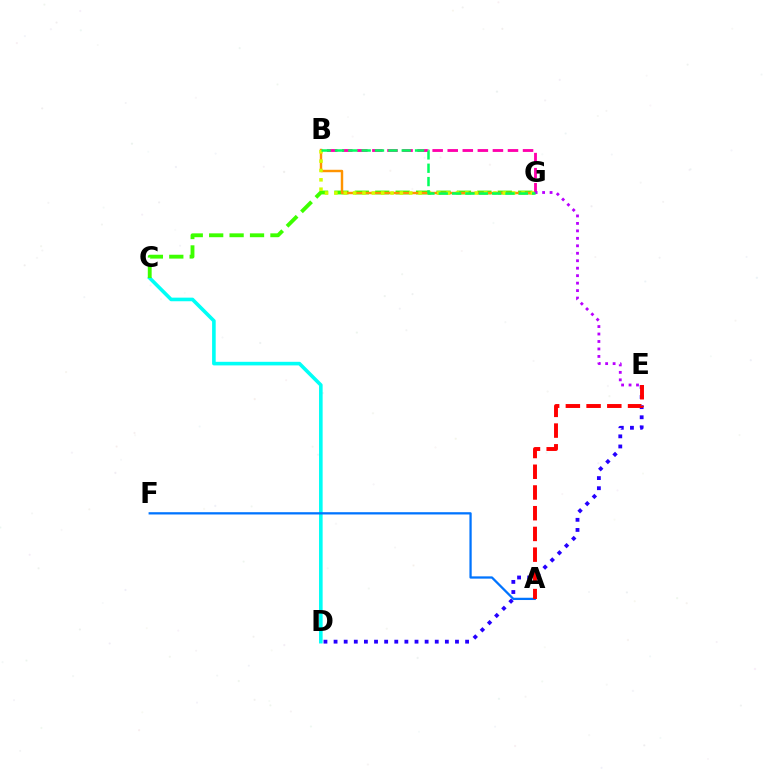{('C', 'D'): [{'color': '#00fff6', 'line_style': 'solid', 'thickness': 2.59}], ('B', 'G'): [{'color': '#ff00ac', 'line_style': 'dashed', 'thickness': 2.05}, {'color': '#ff9400', 'line_style': 'solid', 'thickness': 1.75}, {'color': '#d1ff00', 'line_style': 'dotted', 'thickness': 2.54}, {'color': '#00ff5c', 'line_style': 'dashed', 'thickness': 1.81}], ('C', 'G'): [{'color': '#3dff00', 'line_style': 'dashed', 'thickness': 2.77}], ('A', 'F'): [{'color': '#0074ff', 'line_style': 'solid', 'thickness': 1.63}], ('D', 'E'): [{'color': '#2500ff', 'line_style': 'dotted', 'thickness': 2.75}], ('A', 'E'): [{'color': '#ff0000', 'line_style': 'dashed', 'thickness': 2.82}], ('E', 'G'): [{'color': '#b900ff', 'line_style': 'dotted', 'thickness': 2.03}]}